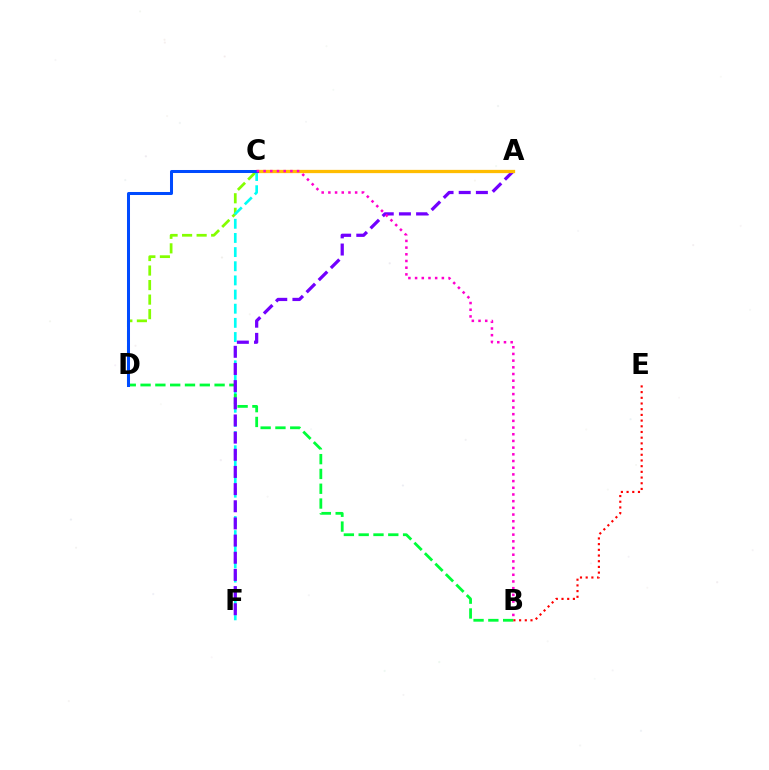{('C', 'D'): [{'color': '#84ff00', 'line_style': 'dashed', 'thickness': 1.97}, {'color': '#004bff', 'line_style': 'solid', 'thickness': 2.17}], ('C', 'F'): [{'color': '#00fff6', 'line_style': 'dashed', 'thickness': 1.92}], ('B', 'D'): [{'color': '#00ff39', 'line_style': 'dashed', 'thickness': 2.01}], ('A', 'F'): [{'color': '#7200ff', 'line_style': 'dashed', 'thickness': 2.33}], ('A', 'C'): [{'color': '#ffbd00', 'line_style': 'solid', 'thickness': 2.36}], ('B', 'E'): [{'color': '#ff0000', 'line_style': 'dotted', 'thickness': 1.55}], ('B', 'C'): [{'color': '#ff00cf', 'line_style': 'dotted', 'thickness': 1.82}]}